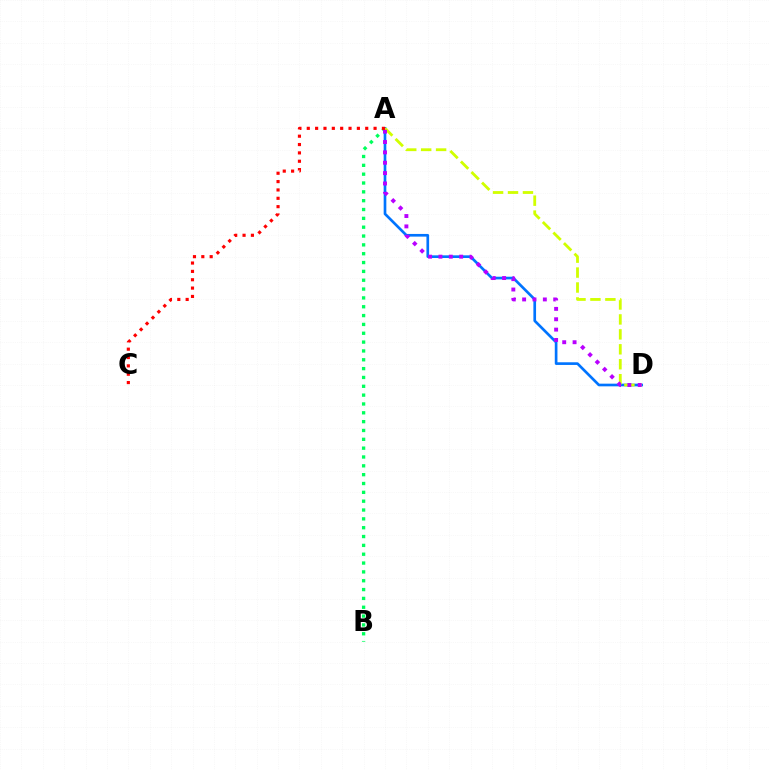{('A', 'B'): [{'color': '#00ff5c', 'line_style': 'dotted', 'thickness': 2.4}], ('A', 'D'): [{'color': '#0074ff', 'line_style': 'solid', 'thickness': 1.92}, {'color': '#d1ff00', 'line_style': 'dashed', 'thickness': 2.03}, {'color': '#b900ff', 'line_style': 'dotted', 'thickness': 2.81}], ('A', 'C'): [{'color': '#ff0000', 'line_style': 'dotted', 'thickness': 2.27}]}